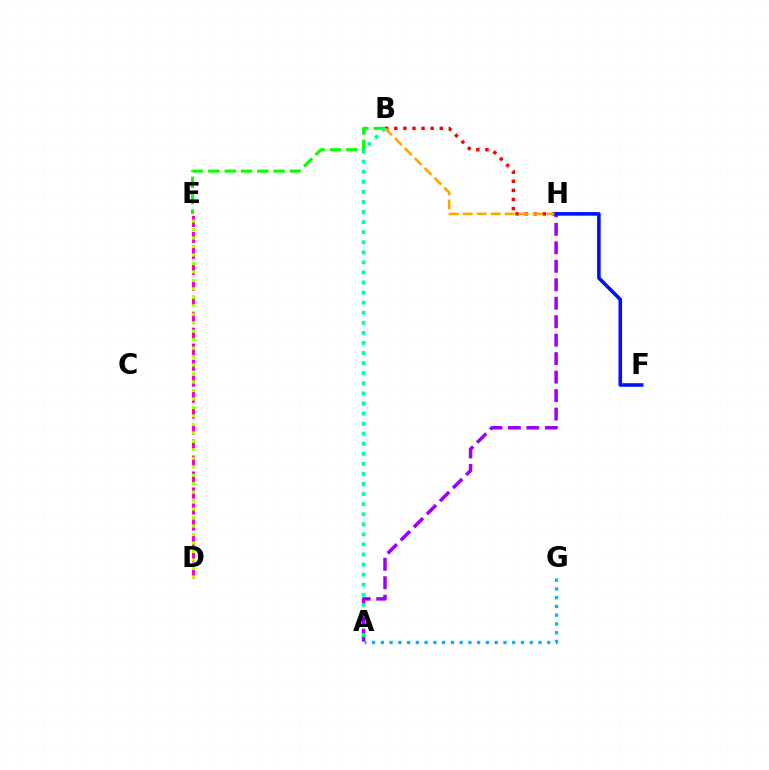{('B', 'E'): [{'color': '#08ff00', 'line_style': 'dashed', 'thickness': 2.22}], ('A', 'H'): [{'color': '#9b00ff', 'line_style': 'dashed', 'thickness': 2.51}], ('A', 'B'): [{'color': '#00ff9d', 'line_style': 'dotted', 'thickness': 2.74}], ('D', 'E'): [{'color': '#ff00bd', 'line_style': 'dashed', 'thickness': 2.17}, {'color': '#b3ff00', 'line_style': 'dotted', 'thickness': 2.3}], ('B', 'H'): [{'color': '#ff0000', 'line_style': 'dotted', 'thickness': 2.47}, {'color': '#ffa500', 'line_style': 'dashed', 'thickness': 1.9}], ('A', 'G'): [{'color': '#00b5ff', 'line_style': 'dotted', 'thickness': 2.38}], ('F', 'H'): [{'color': '#0010ff', 'line_style': 'solid', 'thickness': 2.58}]}